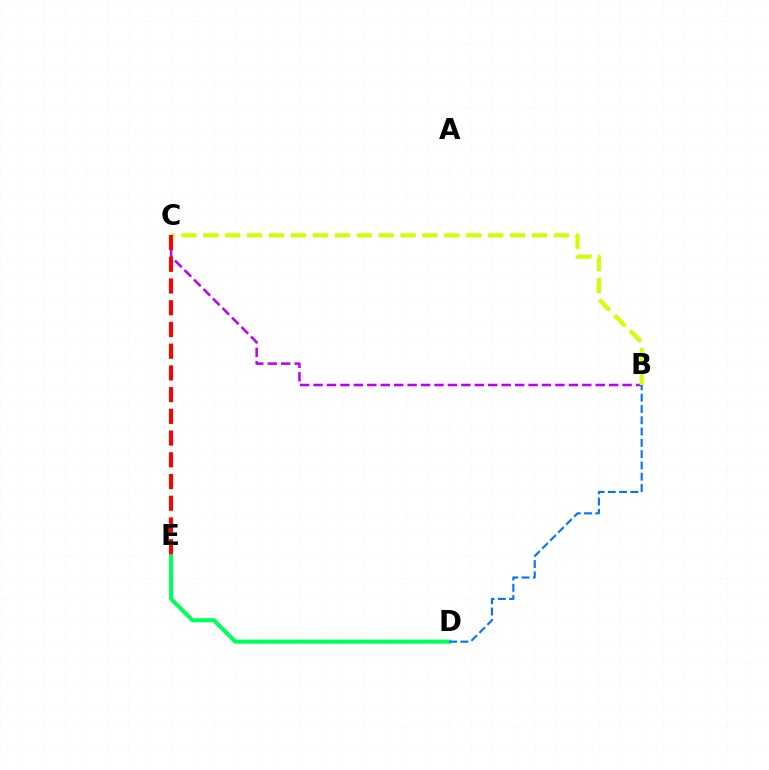{('B', 'C'): [{'color': '#b900ff', 'line_style': 'dashed', 'thickness': 1.83}, {'color': '#d1ff00', 'line_style': 'dashed', 'thickness': 2.98}], ('D', 'E'): [{'color': '#00ff5c', 'line_style': 'solid', 'thickness': 2.94}], ('B', 'D'): [{'color': '#0074ff', 'line_style': 'dashed', 'thickness': 1.53}], ('C', 'E'): [{'color': '#ff0000', 'line_style': 'dashed', 'thickness': 2.95}]}